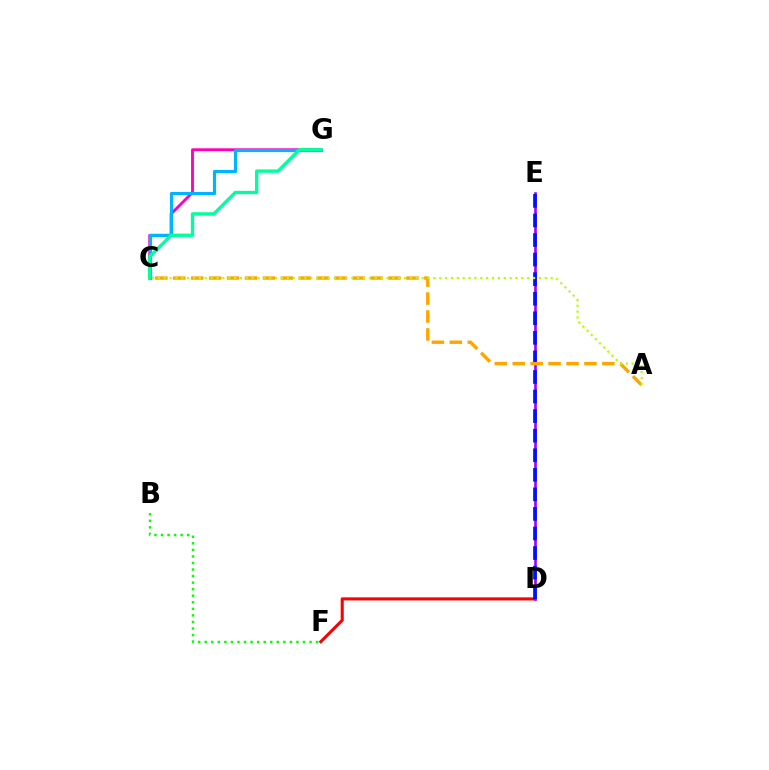{('D', 'F'): [{'color': '#ff0000', 'line_style': 'solid', 'thickness': 2.21}], ('C', 'G'): [{'color': '#ff00bd', 'line_style': 'solid', 'thickness': 2.05}, {'color': '#00b5ff', 'line_style': 'solid', 'thickness': 2.28}, {'color': '#00ff9d', 'line_style': 'solid', 'thickness': 2.41}], ('D', 'E'): [{'color': '#9b00ff', 'line_style': 'solid', 'thickness': 1.89}, {'color': '#0010ff', 'line_style': 'dashed', 'thickness': 2.66}], ('A', 'C'): [{'color': '#ffa500', 'line_style': 'dashed', 'thickness': 2.44}, {'color': '#b3ff00', 'line_style': 'dotted', 'thickness': 1.59}], ('B', 'F'): [{'color': '#08ff00', 'line_style': 'dotted', 'thickness': 1.78}]}